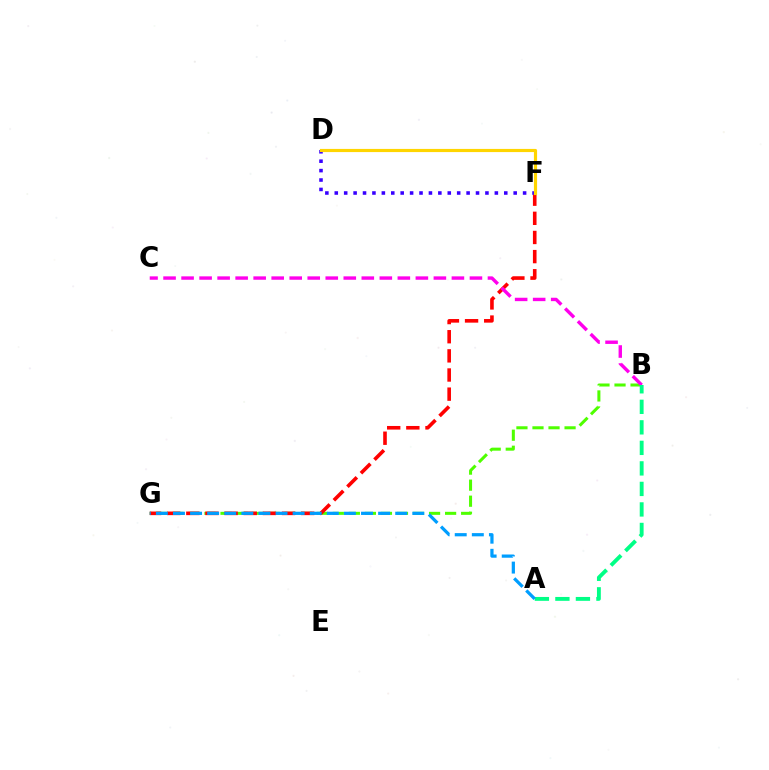{('B', 'G'): [{'color': '#4fff00', 'line_style': 'dashed', 'thickness': 2.18}], ('F', 'G'): [{'color': '#ff0000', 'line_style': 'dashed', 'thickness': 2.6}], ('B', 'C'): [{'color': '#ff00ed', 'line_style': 'dashed', 'thickness': 2.45}], ('A', 'B'): [{'color': '#00ff86', 'line_style': 'dashed', 'thickness': 2.79}], ('A', 'G'): [{'color': '#009eff', 'line_style': 'dashed', 'thickness': 2.32}], ('D', 'F'): [{'color': '#3700ff', 'line_style': 'dotted', 'thickness': 2.56}, {'color': '#ffd500', 'line_style': 'solid', 'thickness': 2.28}]}